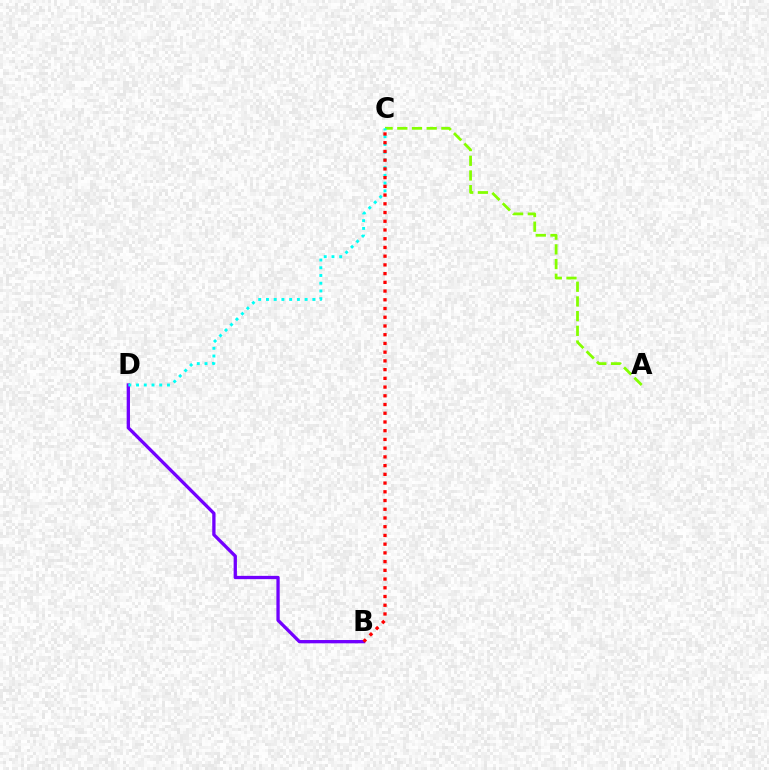{('B', 'D'): [{'color': '#7200ff', 'line_style': 'solid', 'thickness': 2.37}], ('A', 'C'): [{'color': '#84ff00', 'line_style': 'dashed', 'thickness': 2.0}], ('C', 'D'): [{'color': '#00fff6', 'line_style': 'dotted', 'thickness': 2.1}], ('B', 'C'): [{'color': '#ff0000', 'line_style': 'dotted', 'thickness': 2.37}]}